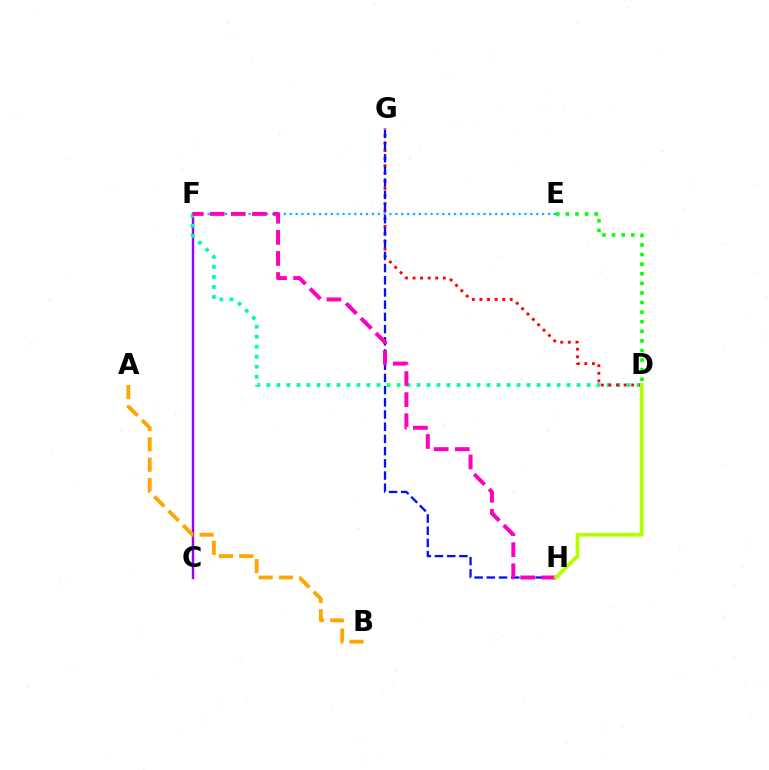{('C', 'F'): [{'color': '#9b00ff', 'line_style': 'solid', 'thickness': 1.74}], ('D', 'F'): [{'color': '#00ff9d', 'line_style': 'dotted', 'thickness': 2.72}], ('D', 'G'): [{'color': '#ff0000', 'line_style': 'dotted', 'thickness': 2.06}], ('E', 'F'): [{'color': '#00b5ff', 'line_style': 'dotted', 'thickness': 1.59}], ('A', 'B'): [{'color': '#ffa500', 'line_style': 'dashed', 'thickness': 2.77}], ('G', 'H'): [{'color': '#0010ff', 'line_style': 'dashed', 'thickness': 1.66}], ('F', 'H'): [{'color': '#ff00bd', 'line_style': 'dashed', 'thickness': 2.86}], ('D', 'E'): [{'color': '#08ff00', 'line_style': 'dotted', 'thickness': 2.61}], ('D', 'H'): [{'color': '#b3ff00', 'line_style': 'solid', 'thickness': 2.71}]}